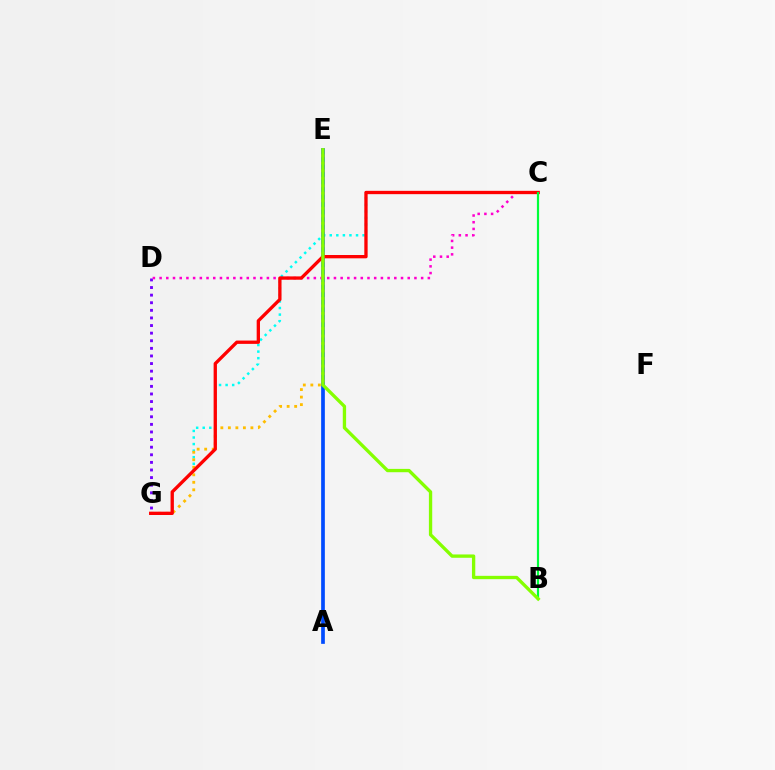{('C', 'G'): [{'color': '#00fff6', 'line_style': 'dotted', 'thickness': 1.78}, {'color': '#ff0000', 'line_style': 'solid', 'thickness': 2.39}], ('A', 'E'): [{'color': '#004bff', 'line_style': 'solid', 'thickness': 2.67}], ('D', 'G'): [{'color': '#7200ff', 'line_style': 'dotted', 'thickness': 2.07}], ('E', 'G'): [{'color': '#ffbd00', 'line_style': 'dotted', 'thickness': 2.04}], ('C', 'D'): [{'color': '#ff00cf', 'line_style': 'dotted', 'thickness': 1.82}], ('B', 'C'): [{'color': '#00ff39', 'line_style': 'solid', 'thickness': 1.58}], ('B', 'E'): [{'color': '#84ff00', 'line_style': 'solid', 'thickness': 2.4}]}